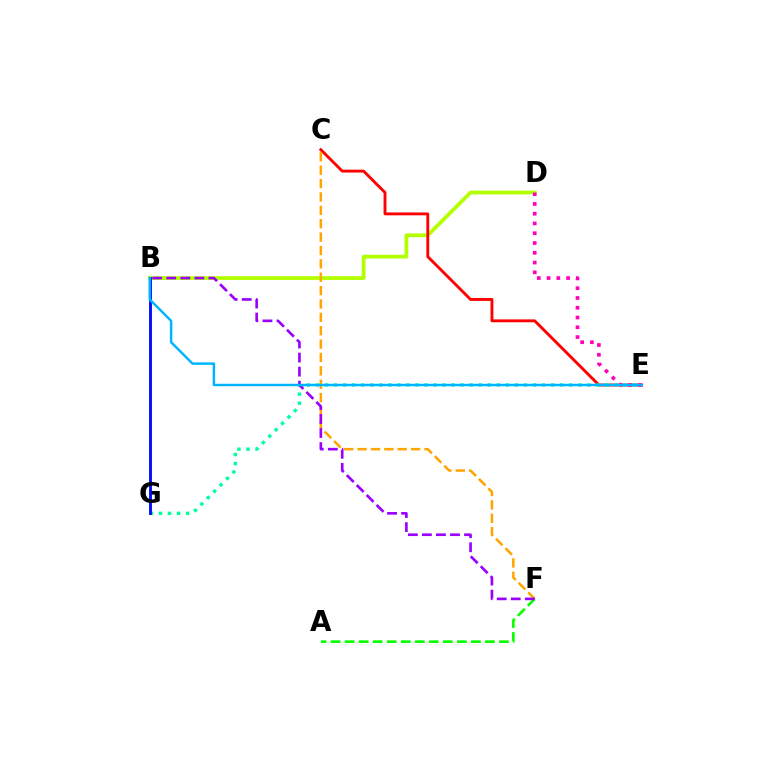{('B', 'D'): [{'color': '#b3ff00', 'line_style': 'solid', 'thickness': 2.7}], ('A', 'F'): [{'color': '#08ff00', 'line_style': 'dashed', 'thickness': 1.91}], ('C', 'E'): [{'color': '#ff0000', 'line_style': 'solid', 'thickness': 2.07}], ('E', 'G'): [{'color': '#00ff9d', 'line_style': 'dotted', 'thickness': 2.46}], ('C', 'F'): [{'color': '#ffa500', 'line_style': 'dashed', 'thickness': 1.82}], ('D', 'E'): [{'color': '#ff00bd', 'line_style': 'dotted', 'thickness': 2.66}], ('B', 'F'): [{'color': '#9b00ff', 'line_style': 'dashed', 'thickness': 1.91}], ('B', 'G'): [{'color': '#0010ff', 'line_style': 'solid', 'thickness': 2.09}], ('B', 'E'): [{'color': '#00b5ff', 'line_style': 'solid', 'thickness': 1.77}]}